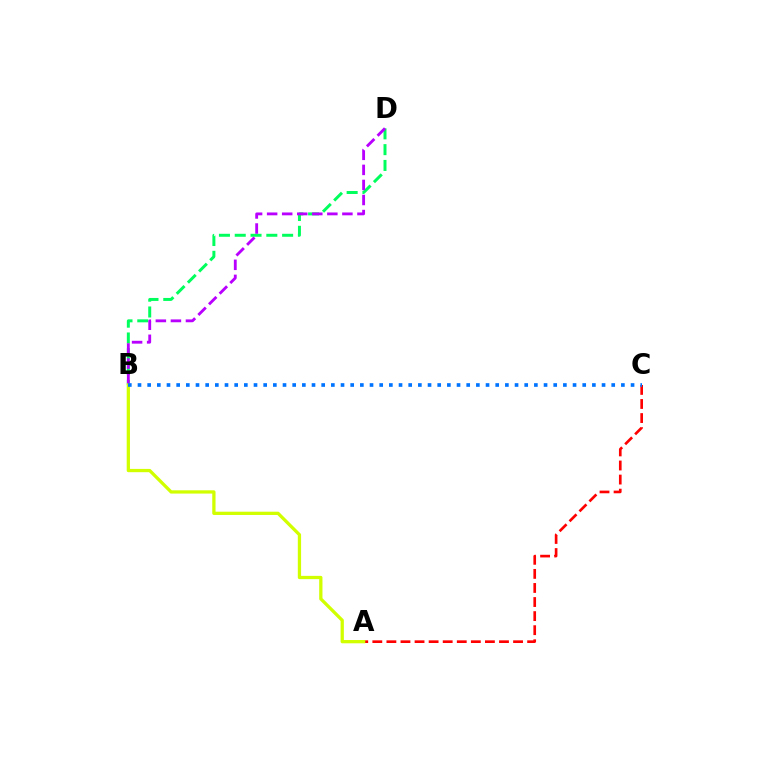{('B', 'D'): [{'color': '#00ff5c', 'line_style': 'dashed', 'thickness': 2.15}, {'color': '#b900ff', 'line_style': 'dashed', 'thickness': 2.04}], ('A', 'C'): [{'color': '#ff0000', 'line_style': 'dashed', 'thickness': 1.91}], ('A', 'B'): [{'color': '#d1ff00', 'line_style': 'solid', 'thickness': 2.36}], ('B', 'C'): [{'color': '#0074ff', 'line_style': 'dotted', 'thickness': 2.63}]}